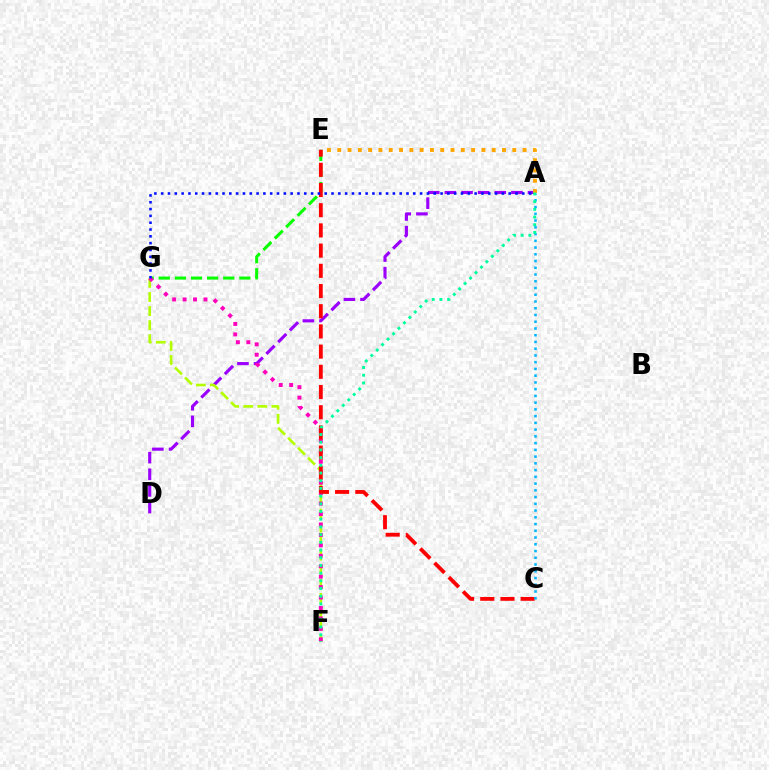{('E', 'G'): [{'color': '#08ff00', 'line_style': 'dashed', 'thickness': 2.19}], ('A', 'D'): [{'color': '#9b00ff', 'line_style': 'dashed', 'thickness': 2.26}], ('A', 'E'): [{'color': '#ffa500', 'line_style': 'dotted', 'thickness': 2.8}], ('F', 'G'): [{'color': '#b3ff00', 'line_style': 'dashed', 'thickness': 1.91}, {'color': '#ff00bd', 'line_style': 'dotted', 'thickness': 2.84}], ('C', 'E'): [{'color': '#ff0000', 'line_style': 'dashed', 'thickness': 2.74}], ('A', 'C'): [{'color': '#00b5ff', 'line_style': 'dotted', 'thickness': 1.83}], ('A', 'G'): [{'color': '#0010ff', 'line_style': 'dotted', 'thickness': 1.85}], ('A', 'F'): [{'color': '#00ff9d', 'line_style': 'dotted', 'thickness': 2.09}]}